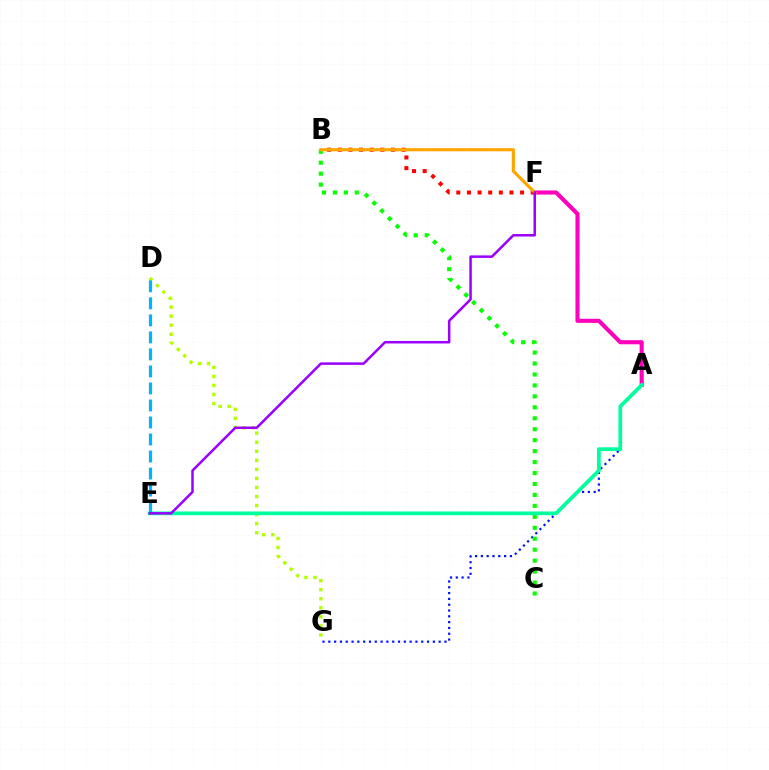{('D', 'G'): [{'color': '#b3ff00', 'line_style': 'dotted', 'thickness': 2.46}], ('A', 'G'): [{'color': '#0010ff', 'line_style': 'dotted', 'thickness': 1.58}], ('A', 'F'): [{'color': '#ff00bd', 'line_style': 'solid', 'thickness': 2.95}], ('B', 'F'): [{'color': '#ff0000', 'line_style': 'dotted', 'thickness': 2.89}, {'color': '#ffa500', 'line_style': 'solid', 'thickness': 2.26}], ('B', 'C'): [{'color': '#08ff00', 'line_style': 'dotted', 'thickness': 2.98}], ('A', 'E'): [{'color': '#00ff9d', 'line_style': 'solid', 'thickness': 2.69}], ('D', 'E'): [{'color': '#00b5ff', 'line_style': 'dashed', 'thickness': 2.31}], ('E', 'F'): [{'color': '#9b00ff', 'line_style': 'solid', 'thickness': 1.81}]}